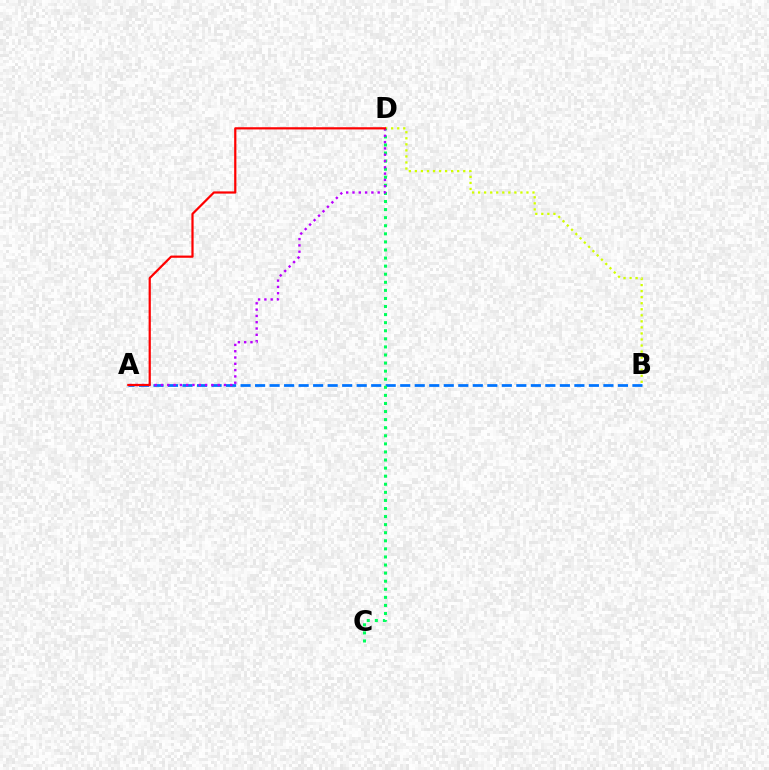{('A', 'B'): [{'color': '#0074ff', 'line_style': 'dashed', 'thickness': 1.97}], ('B', 'D'): [{'color': '#d1ff00', 'line_style': 'dotted', 'thickness': 1.64}], ('C', 'D'): [{'color': '#00ff5c', 'line_style': 'dotted', 'thickness': 2.19}], ('A', 'D'): [{'color': '#b900ff', 'line_style': 'dotted', 'thickness': 1.71}, {'color': '#ff0000', 'line_style': 'solid', 'thickness': 1.6}]}